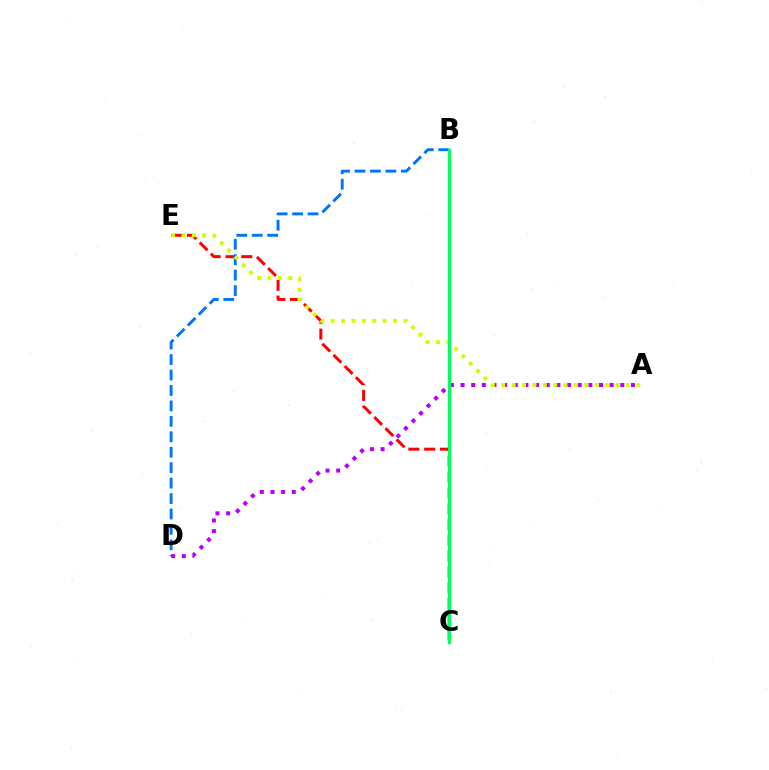{('C', 'E'): [{'color': '#ff0000', 'line_style': 'dashed', 'thickness': 2.15}], ('B', 'D'): [{'color': '#0074ff', 'line_style': 'dashed', 'thickness': 2.1}], ('A', 'D'): [{'color': '#b900ff', 'line_style': 'dotted', 'thickness': 2.89}], ('A', 'E'): [{'color': '#d1ff00', 'line_style': 'dotted', 'thickness': 2.82}], ('B', 'C'): [{'color': '#00ff5c', 'line_style': 'solid', 'thickness': 2.34}]}